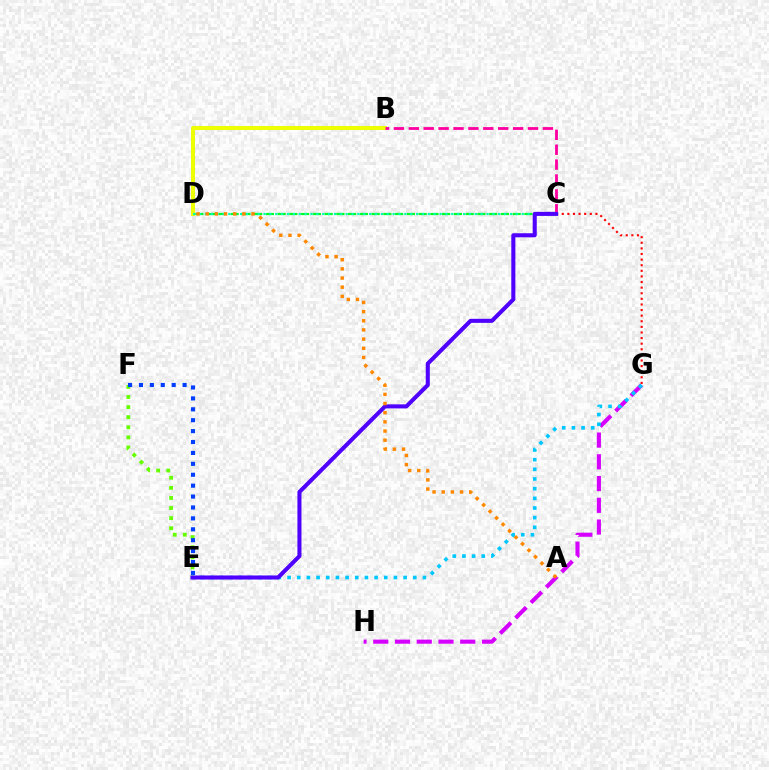{('B', 'D'): [{'color': '#eeff00', 'line_style': 'solid', 'thickness': 2.86}], ('B', 'C'): [{'color': '#ff00a0', 'line_style': 'dashed', 'thickness': 2.02}], ('G', 'H'): [{'color': '#d600ff', 'line_style': 'dashed', 'thickness': 2.95}], ('E', 'F'): [{'color': '#66ff00', 'line_style': 'dotted', 'thickness': 2.74}, {'color': '#003fff', 'line_style': 'dotted', 'thickness': 2.96}], ('C', 'D'): [{'color': '#00ff27', 'line_style': 'dashed', 'thickness': 1.6}, {'color': '#00ffaf', 'line_style': 'dotted', 'thickness': 1.59}], ('E', 'G'): [{'color': '#00c7ff', 'line_style': 'dotted', 'thickness': 2.63}], ('C', 'G'): [{'color': '#ff0000', 'line_style': 'dotted', 'thickness': 1.52}], ('C', 'E'): [{'color': '#4f00ff', 'line_style': 'solid', 'thickness': 2.92}], ('A', 'D'): [{'color': '#ff8800', 'line_style': 'dotted', 'thickness': 2.49}]}